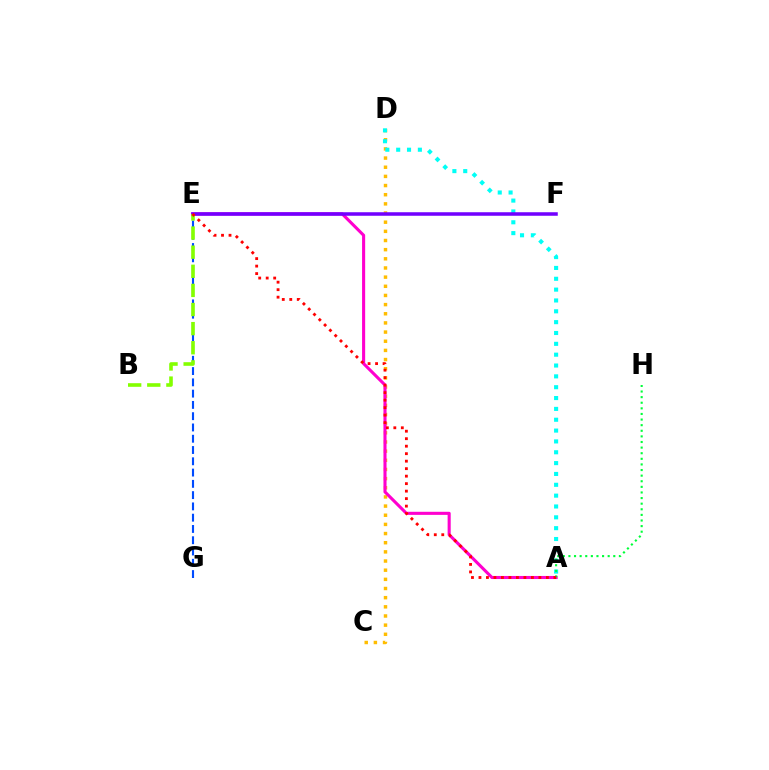{('C', 'D'): [{'color': '#ffbd00', 'line_style': 'dotted', 'thickness': 2.49}], ('E', 'G'): [{'color': '#004bff', 'line_style': 'dashed', 'thickness': 1.53}], ('A', 'D'): [{'color': '#00fff6', 'line_style': 'dotted', 'thickness': 2.95}], ('A', 'E'): [{'color': '#ff00cf', 'line_style': 'solid', 'thickness': 2.22}, {'color': '#ff0000', 'line_style': 'dotted', 'thickness': 2.04}], ('E', 'F'): [{'color': '#7200ff', 'line_style': 'solid', 'thickness': 2.54}], ('B', 'E'): [{'color': '#84ff00', 'line_style': 'dashed', 'thickness': 2.6}], ('A', 'H'): [{'color': '#00ff39', 'line_style': 'dotted', 'thickness': 1.52}]}